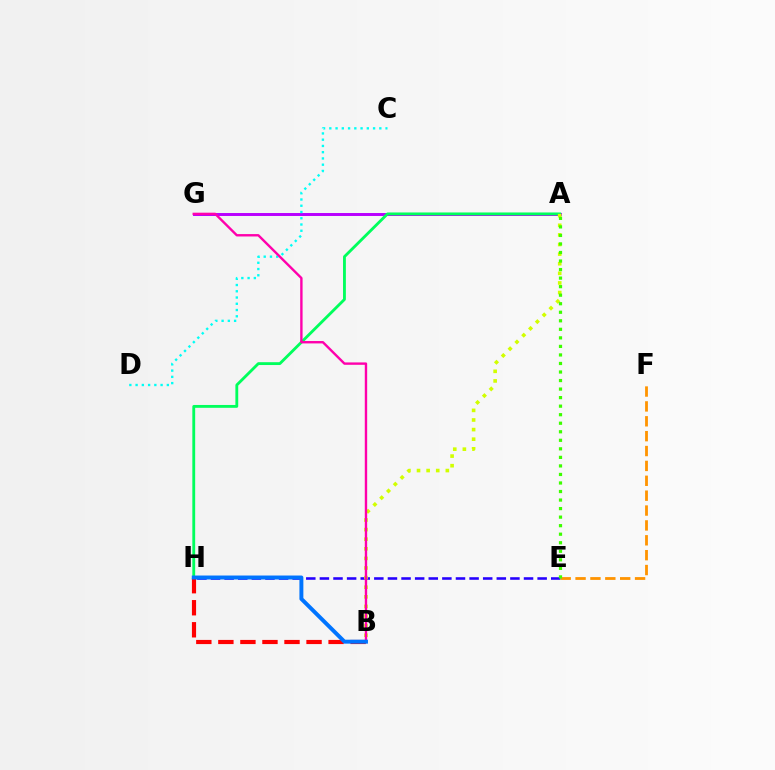{('A', 'G'): [{'color': '#b900ff', 'line_style': 'solid', 'thickness': 2.13}], ('E', 'H'): [{'color': '#2500ff', 'line_style': 'dashed', 'thickness': 1.85}], ('A', 'H'): [{'color': '#00ff5c', 'line_style': 'solid', 'thickness': 2.04}], ('B', 'H'): [{'color': '#ff0000', 'line_style': 'dashed', 'thickness': 2.99}, {'color': '#0074ff', 'line_style': 'solid', 'thickness': 2.85}], ('A', 'B'): [{'color': '#d1ff00', 'line_style': 'dotted', 'thickness': 2.61}], ('E', 'F'): [{'color': '#ff9400', 'line_style': 'dashed', 'thickness': 2.02}], ('A', 'E'): [{'color': '#3dff00', 'line_style': 'dotted', 'thickness': 2.32}], ('C', 'D'): [{'color': '#00fff6', 'line_style': 'dotted', 'thickness': 1.7}], ('B', 'G'): [{'color': '#ff00ac', 'line_style': 'solid', 'thickness': 1.72}]}